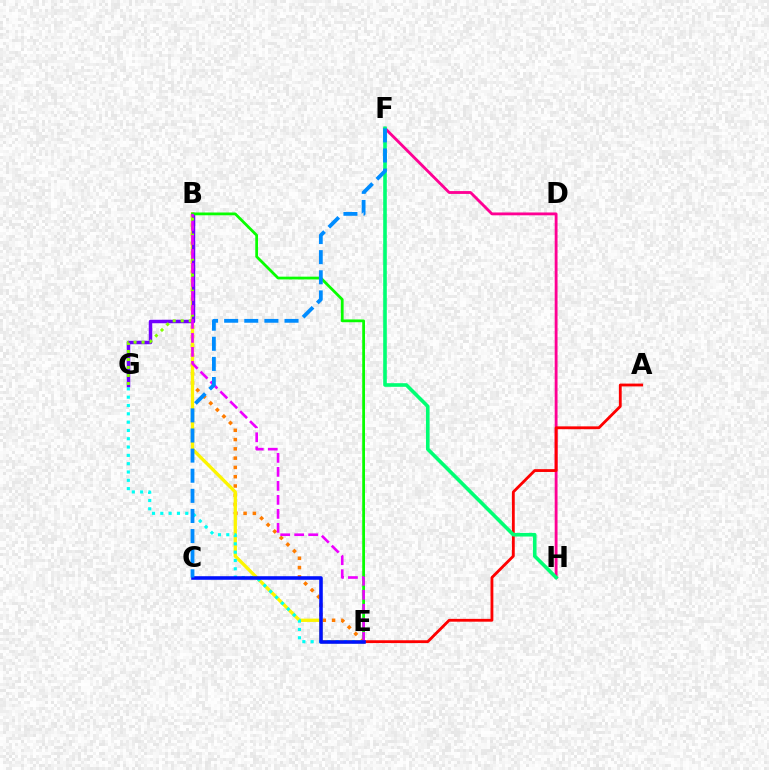{('B', 'E'): [{'color': '#ff7c00', 'line_style': 'dotted', 'thickness': 2.52}, {'color': '#fcf500', 'line_style': 'solid', 'thickness': 2.38}, {'color': '#08ff00', 'line_style': 'solid', 'thickness': 2.0}, {'color': '#ee00ff', 'line_style': 'dashed', 'thickness': 1.9}], ('F', 'H'): [{'color': '#ff0094', 'line_style': 'solid', 'thickness': 2.04}, {'color': '#00ff74', 'line_style': 'solid', 'thickness': 2.61}], ('E', 'G'): [{'color': '#00fff6', 'line_style': 'dotted', 'thickness': 2.26}], ('A', 'E'): [{'color': '#ff0000', 'line_style': 'solid', 'thickness': 2.03}], ('B', 'G'): [{'color': '#7200ff', 'line_style': 'solid', 'thickness': 2.5}, {'color': '#84ff00', 'line_style': 'dotted', 'thickness': 2.17}], ('C', 'E'): [{'color': '#0010ff', 'line_style': 'solid', 'thickness': 2.57}], ('C', 'F'): [{'color': '#008cff', 'line_style': 'dashed', 'thickness': 2.73}]}